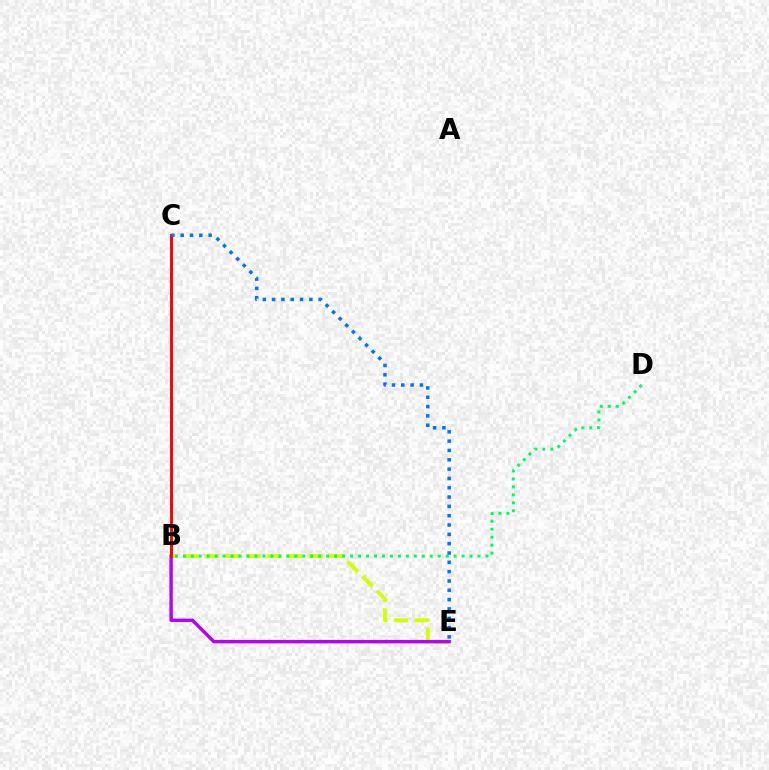{('B', 'E'): [{'color': '#d1ff00', 'line_style': 'dashed', 'thickness': 2.82}, {'color': '#b900ff', 'line_style': 'solid', 'thickness': 2.45}], ('B', 'D'): [{'color': '#00ff5c', 'line_style': 'dotted', 'thickness': 2.16}], ('B', 'C'): [{'color': '#ff0000', 'line_style': 'solid', 'thickness': 2.11}], ('C', 'E'): [{'color': '#0074ff', 'line_style': 'dotted', 'thickness': 2.53}]}